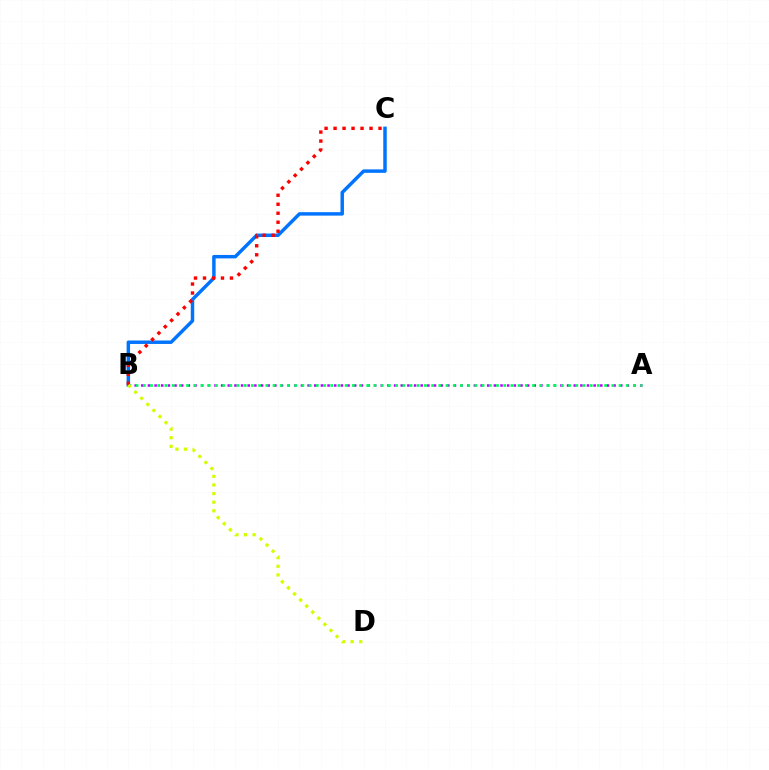{('A', 'B'): [{'color': '#b900ff', 'line_style': 'dotted', 'thickness': 1.81}, {'color': '#00ff5c', 'line_style': 'dotted', 'thickness': 1.96}], ('B', 'C'): [{'color': '#0074ff', 'line_style': 'solid', 'thickness': 2.49}, {'color': '#ff0000', 'line_style': 'dotted', 'thickness': 2.44}], ('B', 'D'): [{'color': '#d1ff00', 'line_style': 'dotted', 'thickness': 2.34}]}